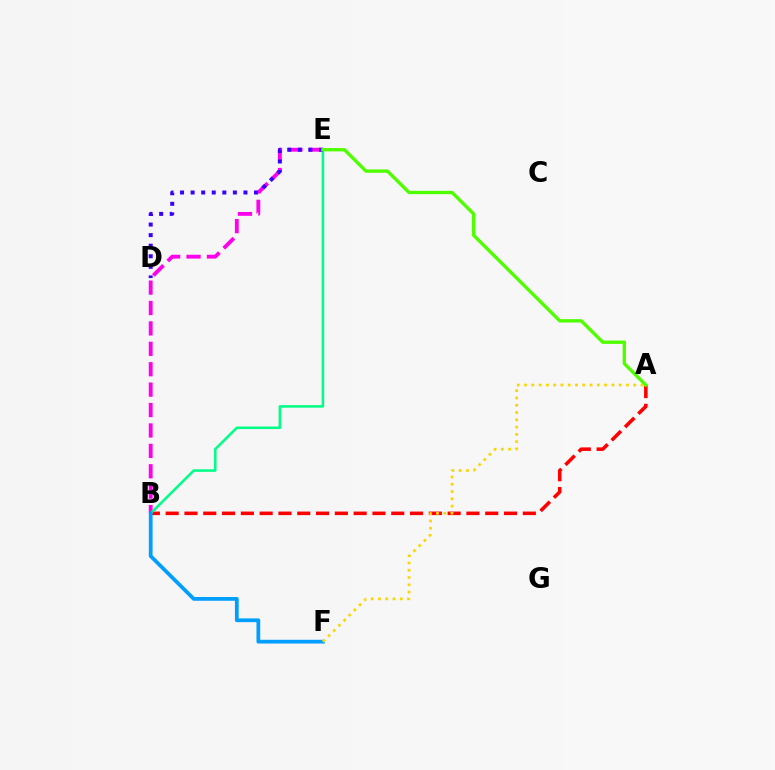{('A', 'B'): [{'color': '#ff0000', 'line_style': 'dashed', 'thickness': 2.55}], ('B', 'E'): [{'color': '#ff00ed', 'line_style': 'dashed', 'thickness': 2.77}, {'color': '#00ff86', 'line_style': 'solid', 'thickness': 1.84}], ('B', 'F'): [{'color': '#009eff', 'line_style': 'solid', 'thickness': 2.7}], ('D', 'E'): [{'color': '#3700ff', 'line_style': 'dotted', 'thickness': 2.87}], ('A', 'F'): [{'color': '#ffd500', 'line_style': 'dotted', 'thickness': 1.98}], ('A', 'E'): [{'color': '#4fff00', 'line_style': 'solid', 'thickness': 2.41}]}